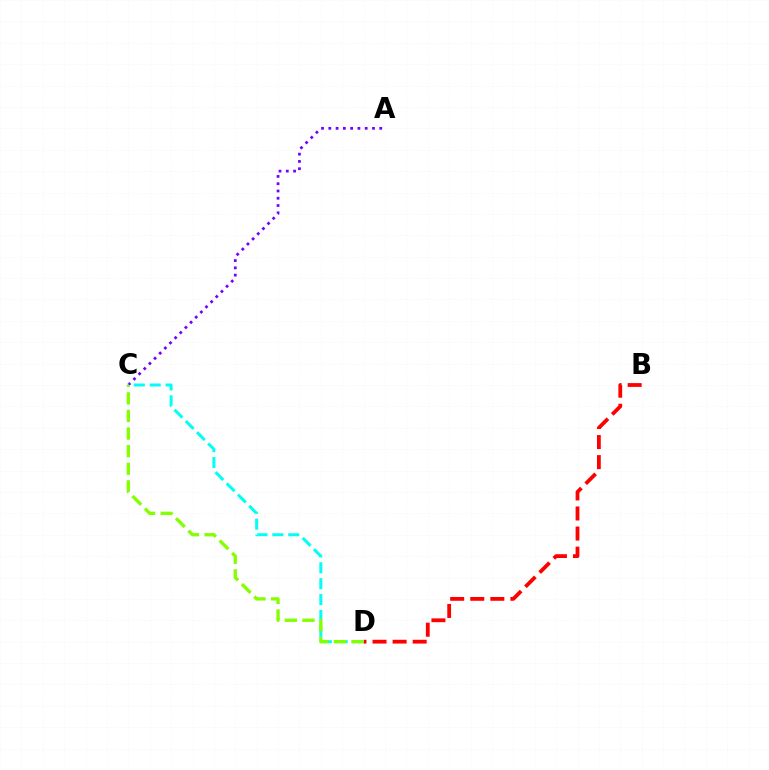{('A', 'C'): [{'color': '#7200ff', 'line_style': 'dotted', 'thickness': 1.98}], ('B', 'D'): [{'color': '#ff0000', 'line_style': 'dashed', 'thickness': 2.73}], ('C', 'D'): [{'color': '#00fff6', 'line_style': 'dashed', 'thickness': 2.16}, {'color': '#84ff00', 'line_style': 'dashed', 'thickness': 2.39}]}